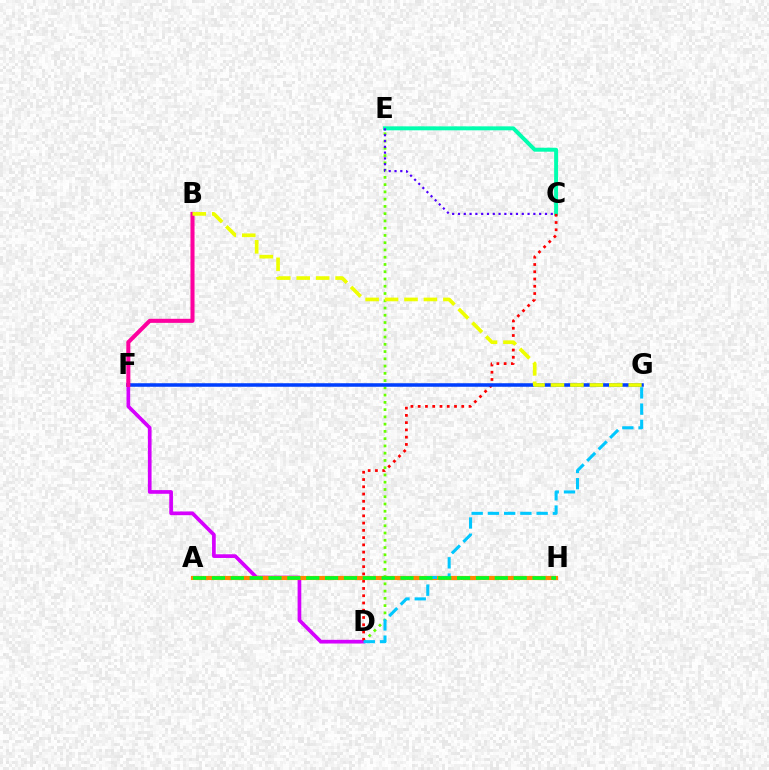{('D', 'E'): [{'color': '#66ff00', 'line_style': 'dotted', 'thickness': 1.97}], ('D', 'F'): [{'color': '#d600ff', 'line_style': 'solid', 'thickness': 2.66}], ('C', 'E'): [{'color': '#00ffaf', 'line_style': 'solid', 'thickness': 2.84}, {'color': '#4f00ff', 'line_style': 'dotted', 'thickness': 1.58}], ('C', 'D'): [{'color': '#ff0000', 'line_style': 'dotted', 'thickness': 1.97}], ('A', 'H'): [{'color': '#ff8800', 'line_style': 'solid', 'thickness': 3.0}, {'color': '#00ff27', 'line_style': 'dashed', 'thickness': 2.56}], ('D', 'G'): [{'color': '#00c7ff', 'line_style': 'dashed', 'thickness': 2.21}], ('F', 'G'): [{'color': '#003fff', 'line_style': 'solid', 'thickness': 2.54}], ('B', 'F'): [{'color': '#ff00a0', 'line_style': 'solid', 'thickness': 2.92}], ('B', 'G'): [{'color': '#eeff00', 'line_style': 'dashed', 'thickness': 2.64}]}